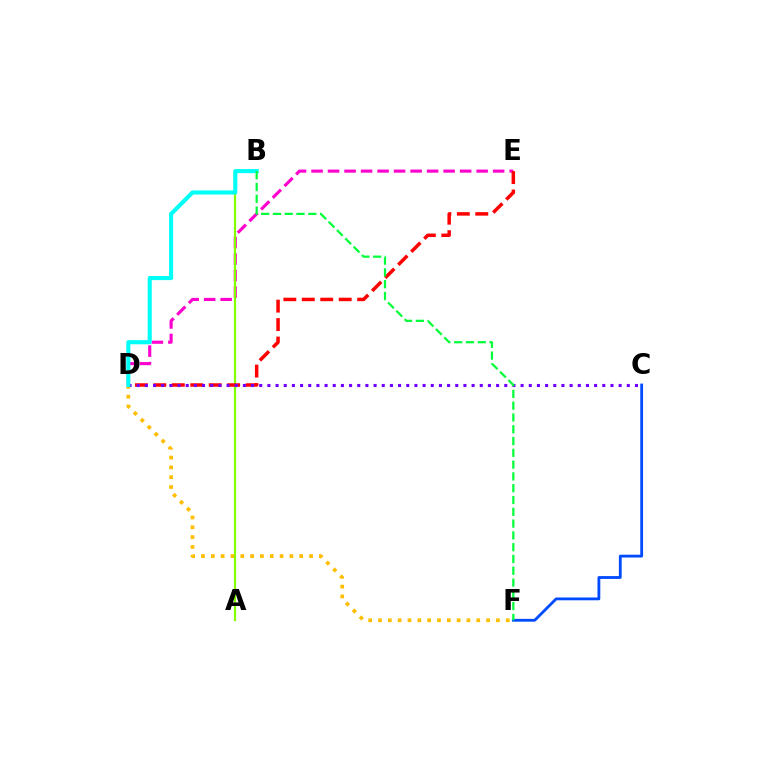{('D', 'E'): [{'color': '#ff00cf', 'line_style': 'dashed', 'thickness': 2.24}, {'color': '#ff0000', 'line_style': 'dashed', 'thickness': 2.51}], ('D', 'F'): [{'color': '#ffbd00', 'line_style': 'dotted', 'thickness': 2.67}], ('A', 'B'): [{'color': '#84ff00', 'line_style': 'solid', 'thickness': 1.58}], ('C', 'F'): [{'color': '#004bff', 'line_style': 'solid', 'thickness': 2.03}], ('C', 'D'): [{'color': '#7200ff', 'line_style': 'dotted', 'thickness': 2.22}], ('B', 'D'): [{'color': '#00fff6', 'line_style': 'solid', 'thickness': 2.95}], ('B', 'F'): [{'color': '#00ff39', 'line_style': 'dashed', 'thickness': 1.6}]}